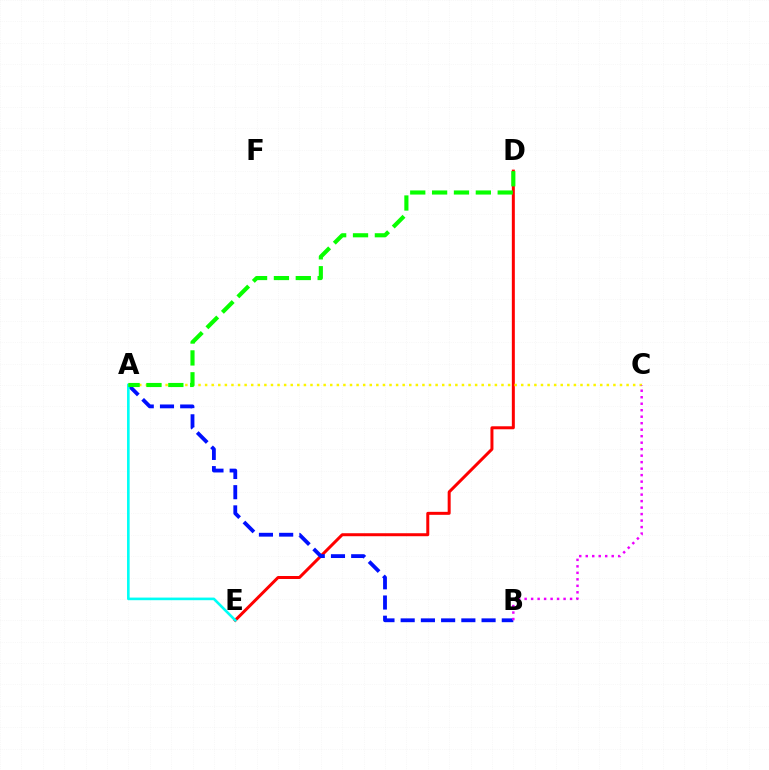{('D', 'E'): [{'color': '#ff0000', 'line_style': 'solid', 'thickness': 2.16}], ('A', 'B'): [{'color': '#0010ff', 'line_style': 'dashed', 'thickness': 2.75}], ('A', 'E'): [{'color': '#00fff6', 'line_style': 'solid', 'thickness': 1.89}], ('A', 'C'): [{'color': '#fcf500', 'line_style': 'dotted', 'thickness': 1.79}], ('B', 'C'): [{'color': '#ee00ff', 'line_style': 'dotted', 'thickness': 1.76}], ('A', 'D'): [{'color': '#08ff00', 'line_style': 'dashed', 'thickness': 2.97}]}